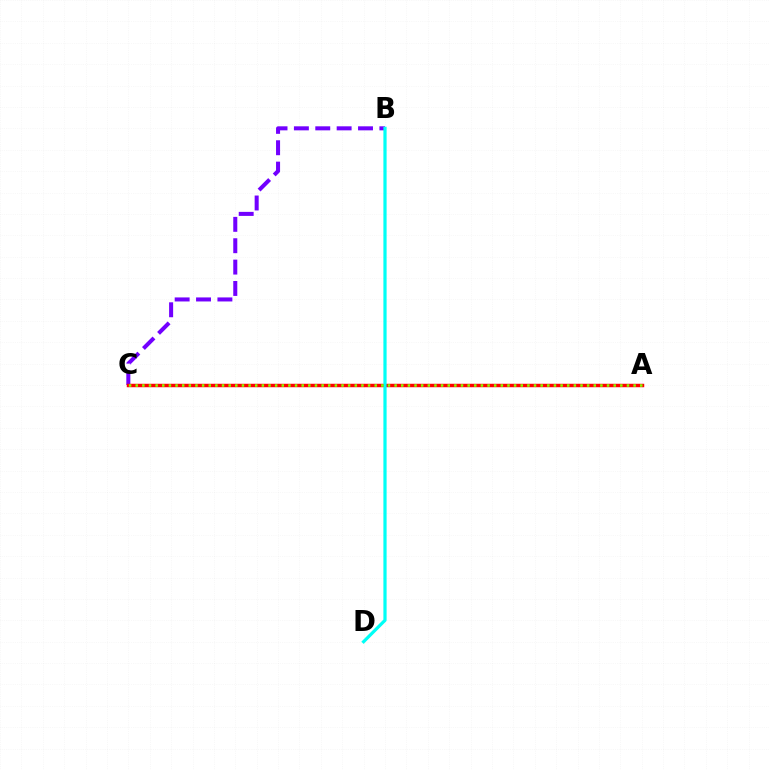{('B', 'C'): [{'color': '#7200ff', 'line_style': 'dashed', 'thickness': 2.9}], ('A', 'C'): [{'color': '#ff0000', 'line_style': 'solid', 'thickness': 2.49}, {'color': '#84ff00', 'line_style': 'dotted', 'thickness': 1.8}], ('B', 'D'): [{'color': '#00fff6', 'line_style': 'solid', 'thickness': 2.32}]}